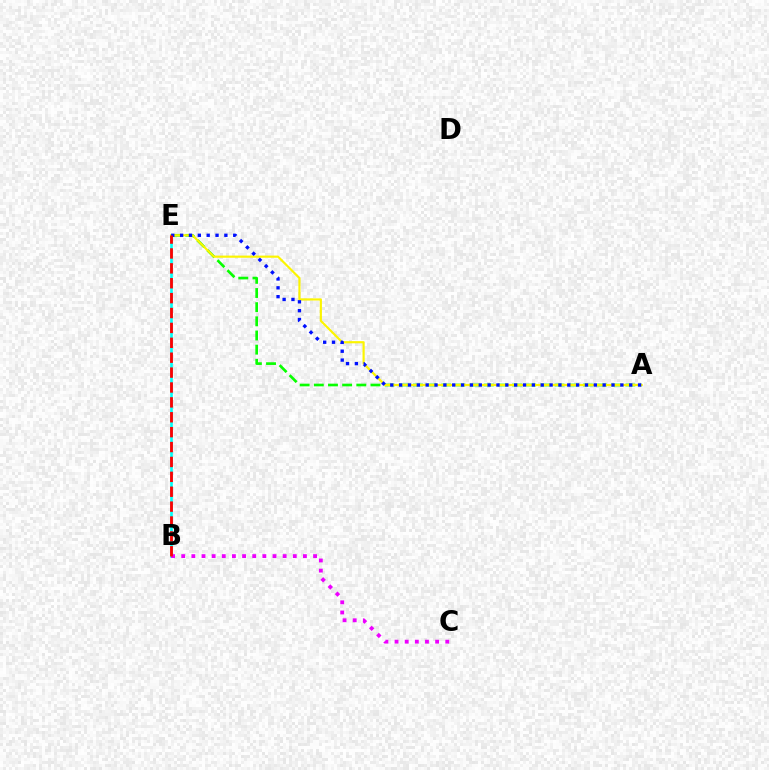{('B', 'E'): [{'color': '#00fff6', 'line_style': 'solid', 'thickness': 1.9}, {'color': '#ff0000', 'line_style': 'dashed', 'thickness': 2.02}], ('A', 'E'): [{'color': '#08ff00', 'line_style': 'dashed', 'thickness': 1.92}, {'color': '#fcf500', 'line_style': 'solid', 'thickness': 1.56}, {'color': '#0010ff', 'line_style': 'dotted', 'thickness': 2.4}], ('B', 'C'): [{'color': '#ee00ff', 'line_style': 'dotted', 'thickness': 2.76}]}